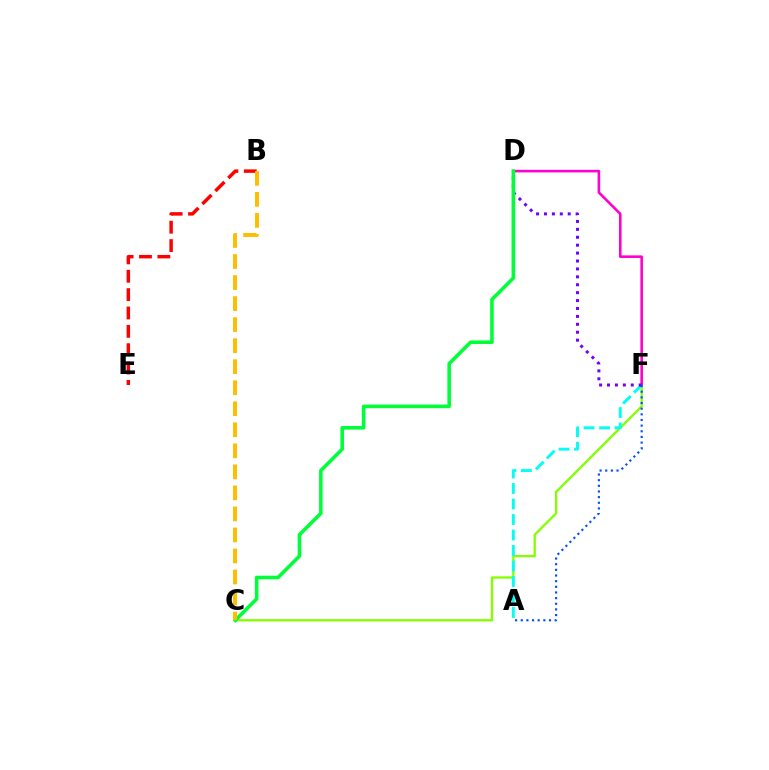{('C', 'F'): [{'color': '#84ff00', 'line_style': 'solid', 'thickness': 1.67}], ('D', 'F'): [{'color': '#ff00cf', 'line_style': 'solid', 'thickness': 1.87}, {'color': '#7200ff', 'line_style': 'dotted', 'thickness': 2.15}], ('A', 'F'): [{'color': '#00fff6', 'line_style': 'dashed', 'thickness': 2.1}, {'color': '#004bff', 'line_style': 'dotted', 'thickness': 1.54}], ('C', 'D'): [{'color': '#00ff39', 'line_style': 'solid', 'thickness': 2.58}], ('B', 'E'): [{'color': '#ff0000', 'line_style': 'dashed', 'thickness': 2.49}], ('B', 'C'): [{'color': '#ffbd00', 'line_style': 'dashed', 'thickness': 2.86}]}